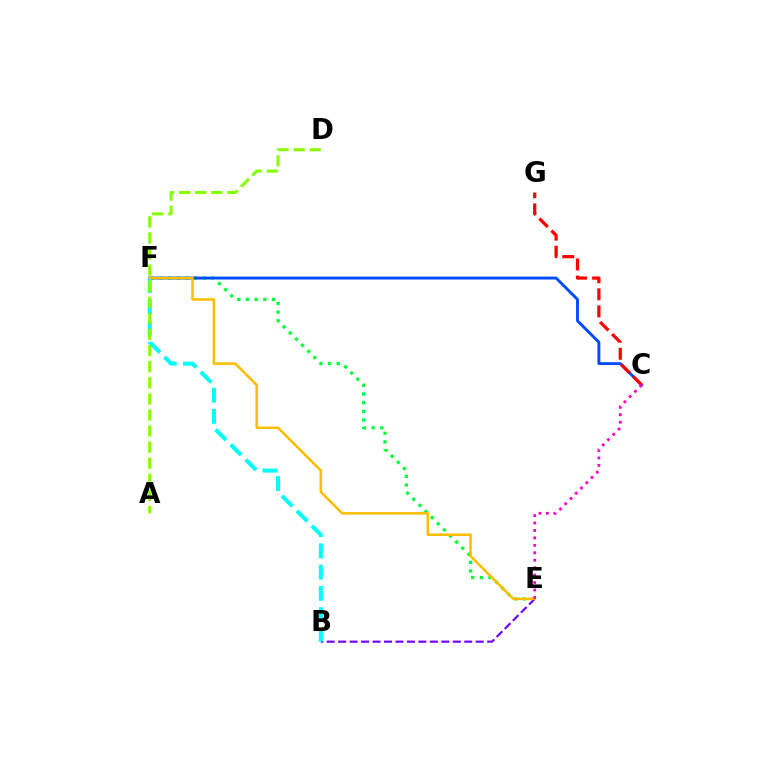{('E', 'F'): [{'color': '#00ff39', 'line_style': 'dotted', 'thickness': 2.35}, {'color': '#ffbd00', 'line_style': 'solid', 'thickness': 1.83}], ('C', 'F'): [{'color': '#004bff', 'line_style': 'solid', 'thickness': 2.09}], ('B', 'E'): [{'color': '#7200ff', 'line_style': 'dashed', 'thickness': 1.56}], ('B', 'F'): [{'color': '#00fff6', 'line_style': 'dashed', 'thickness': 2.89}], ('A', 'D'): [{'color': '#84ff00', 'line_style': 'dashed', 'thickness': 2.19}], ('C', 'G'): [{'color': '#ff0000', 'line_style': 'dashed', 'thickness': 2.32}], ('C', 'E'): [{'color': '#ff00cf', 'line_style': 'dotted', 'thickness': 2.02}]}